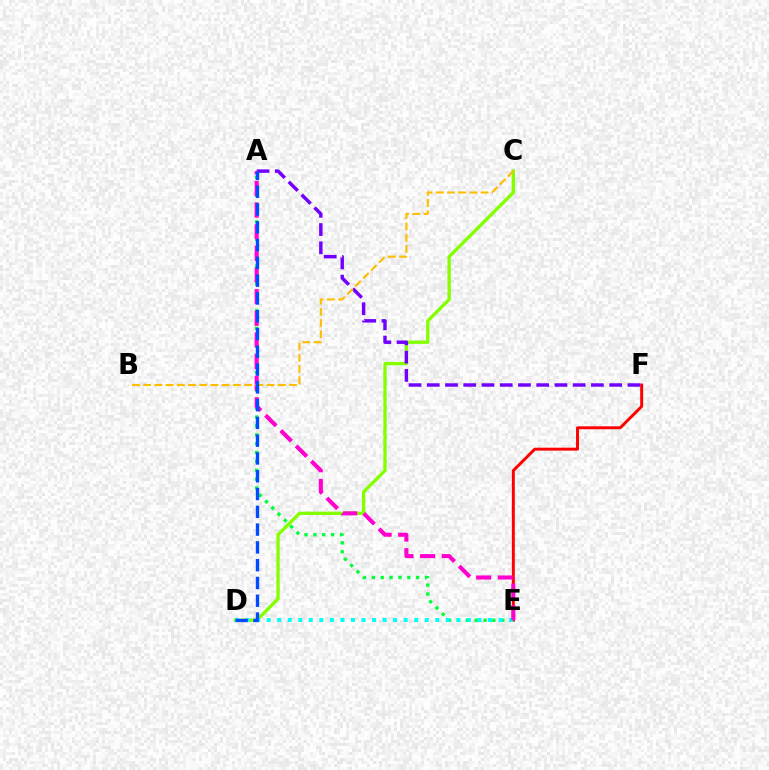{('C', 'D'): [{'color': '#84ff00', 'line_style': 'solid', 'thickness': 2.4}], ('E', 'F'): [{'color': '#ff0000', 'line_style': 'solid', 'thickness': 2.12}], ('A', 'F'): [{'color': '#7200ff', 'line_style': 'dashed', 'thickness': 2.48}], ('A', 'E'): [{'color': '#00ff39', 'line_style': 'dotted', 'thickness': 2.41}, {'color': '#ff00cf', 'line_style': 'dashed', 'thickness': 2.94}], ('D', 'E'): [{'color': '#00fff6', 'line_style': 'dotted', 'thickness': 2.86}], ('B', 'C'): [{'color': '#ffbd00', 'line_style': 'dashed', 'thickness': 1.52}], ('A', 'D'): [{'color': '#004bff', 'line_style': 'dashed', 'thickness': 2.42}]}